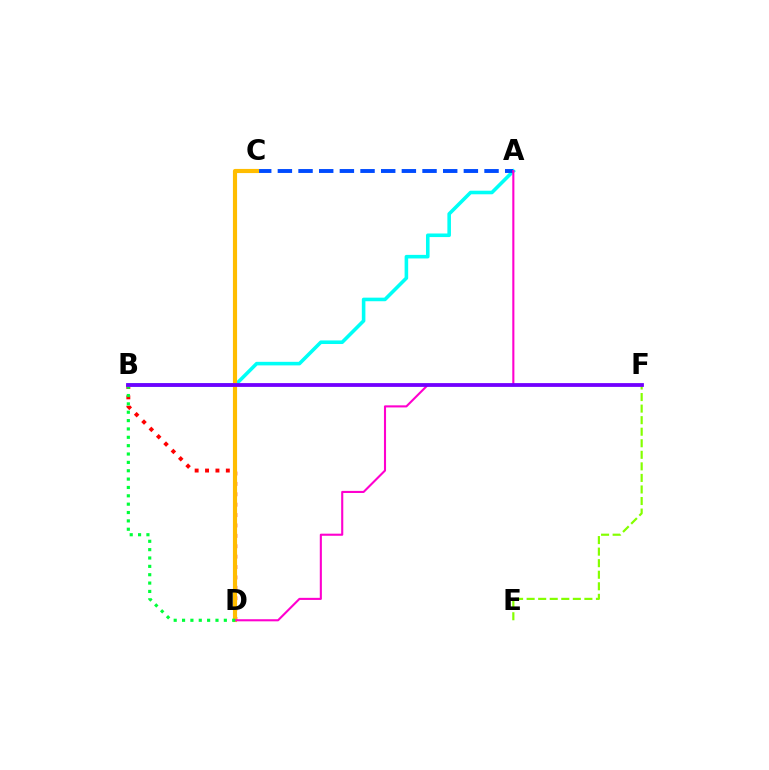{('B', 'D'): [{'color': '#ff0000', 'line_style': 'dotted', 'thickness': 2.82}, {'color': '#00ff39', 'line_style': 'dotted', 'thickness': 2.27}], ('A', 'B'): [{'color': '#00fff6', 'line_style': 'solid', 'thickness': 2.58}], ('A', 'C'): [{'color': '#004bff', 'line_style': 'dashed', 'thickness': 2.81}], ('E', 'F'): [{'color': '#84ff00', 'line_style': 'dashed', 'thickness': 1.57}], ('C', 'D'): [{'color': '#ffbd00', 'line_style': 'solid', 'thickness': 2.99}], ('A', 'D'): [{'color': '#ff00cf', 'line_style': 'solid', 'thickness': 1.51}], ('B', 'F'): [{'color': '#7200ff', 'line_style': 'solid', 'thickness': 2.73}]}